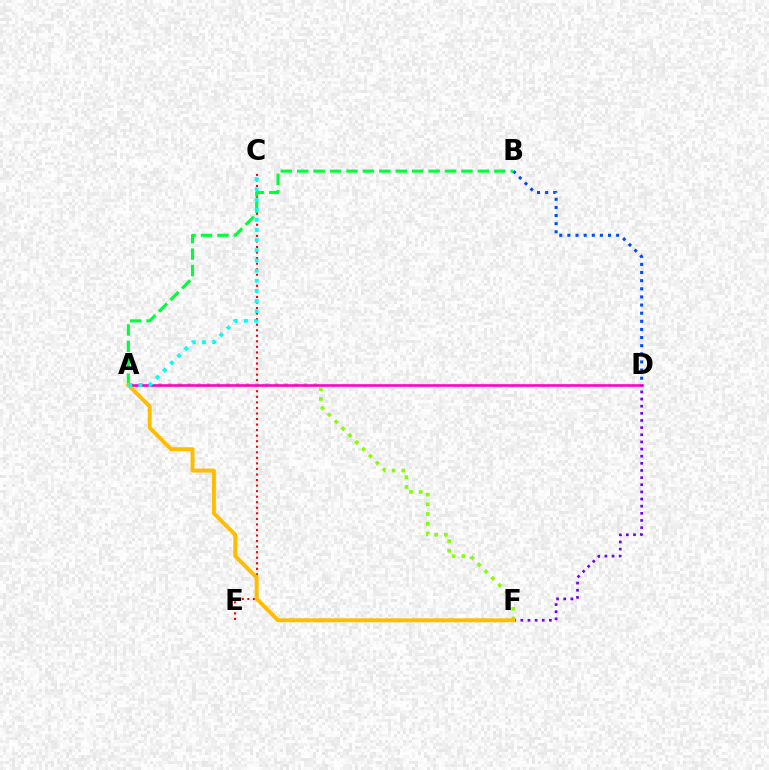{('B', 'D'): [{'color': '#004bff', 'line_style': 'dotted', 'thickness': 2.21}], ('C', 'E'): [{'color': '#ff0000', 'line_style': 'dotted', 'thickness': 1.51}], ('A', 'F'): [{'color': '#84ff00', 'line_style': 'dotted', 'thickness': 2.64}, {'color': '#ffbd00', 'line_style': 'solid', 'thickness': 2.83}], ('A', 'D'): [{'color': '#ff00cf', 'line_style': 'solid', 'thickness': 1.89}], ('D', 'F'): [{'color': '#7200ff', 'line_style': 'dotted', 'thickness': 1.94}], ('A', 'B'): [{'color': '#00ff39', 'line_style': 'dashed', 'thickness': 2.23}], ('A', 'C'): [{'color': '#00fff6', 'line_style': 'dotted', 'thickness': 2.76}]}